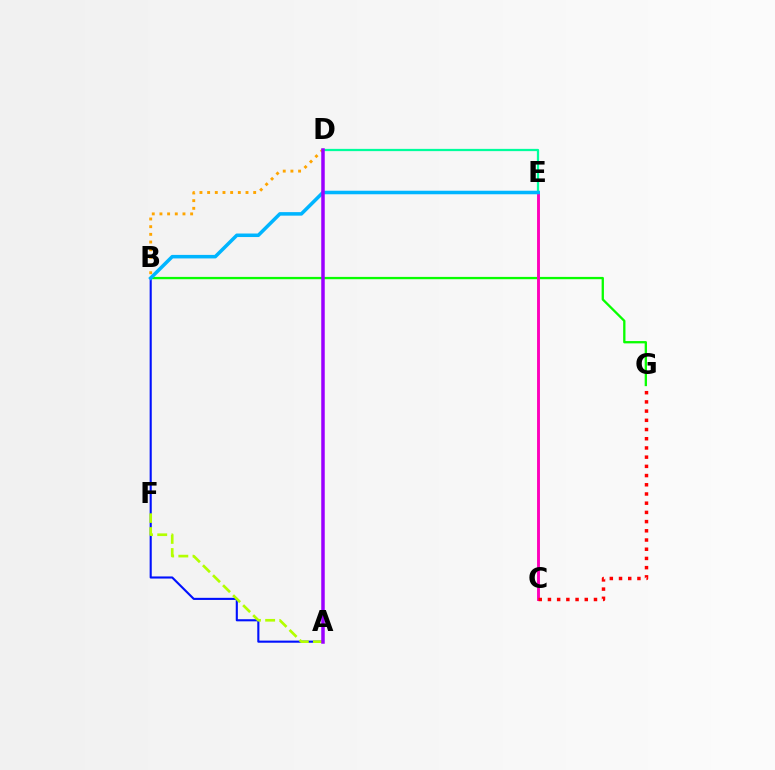{('B', 'G'): [{'color': '#08ff00', 'line_style': 'solid', 'thickness': 1.66}], ('A', 'B'): [{'color': '#0010ff', 'line_style': 'solid', 'thickness': 1.52}], ('D', 'E'): [{'color': '#00ff9d', 'line_style': 'solid', 'thickness': 1.63}], ('C', 'E'): [{'color': '#ff00bd', 'line_style': 'solid', 'thickness': 2.09}], ('A', 'F'): [{'color': '#b3ff00', 'line_style': 'dashed', 'thickness': 1.92}], ('B', 'E'): [{'color': '#00b5ff', 'line_style': 'solid', 'thickness': 2.54}], ('C', 'G'): [{'color': '#ff0000', 'line_style': 'dotted', 'thickness': 2.5}], ('B', 'D'): [{'color': '#ffa500', 'line_style': 'dotted', 'thickness': 2.09}], ('A', 'D'): [{'color': '#9b00ff', 'line_style': 'solid', 'thickness': 2.52}]}